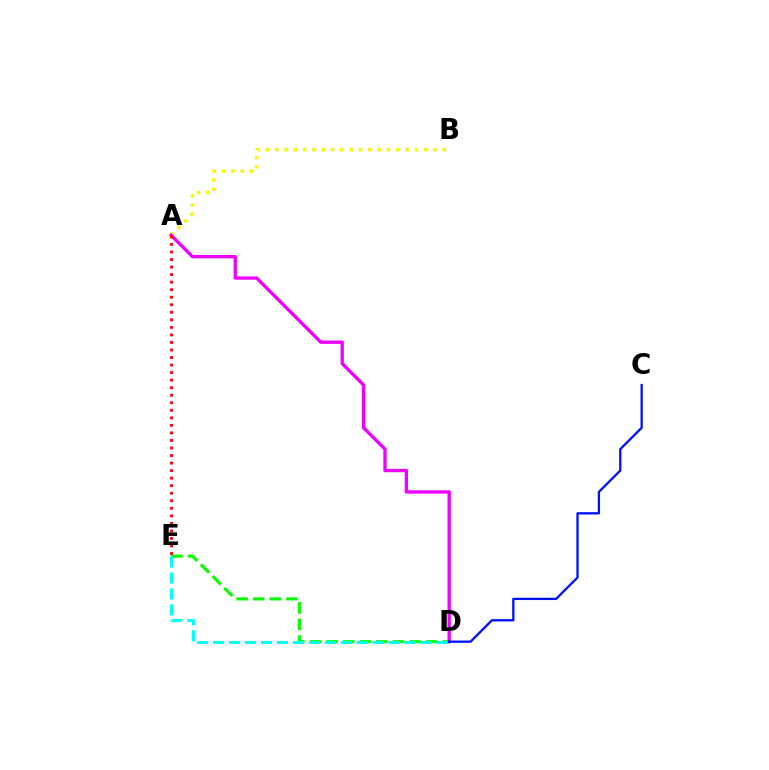{('A', 'B'): [{'color': '#fcf500', 'line_style': 'dotted', 'thickness': 2.53}], ('D', 'E'): [{'color': '#08ff00', 'line_style': 'dashed', 'thickness': 2.25}, {'color': '#00fff6', 'line_style': 'dashed', 'thickness': 2.17}], ('A', 'D'): [{'color': '#ee00ff', 'line_style': 'solid', 'thickness': 2.39}], ('A', 'E'): [{'color': '#ff0000', 'line_style': 'dotted', 'thickness': 2.05}], ('C', 'D'): [{'color': '#0010ff', 'line_style': 'solid', 'thickness': 1.66}]}